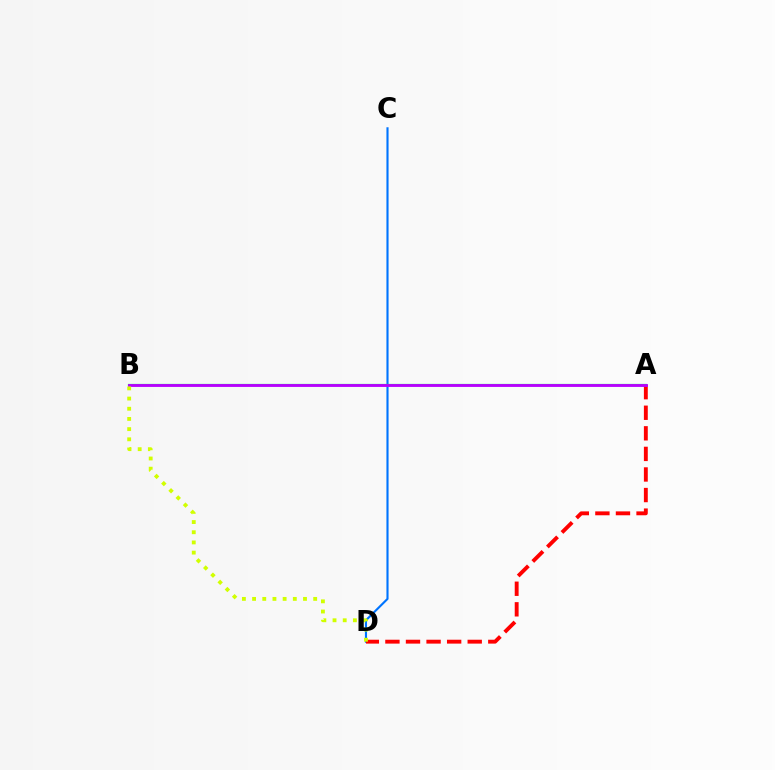{('C', 'D'): [{'color': '#0074ff', 'line_style': 'solid', 'thickness': 1.53}], ('A', 'D'): [{'color': '#ff0000', 'line_style': 'dashed', 'thickness': 2.79}], ('A', 'B'): [{'color': '#00ff5c', 'line_style': 'solid', 'thickness': 1.61}, {'color': '#b900ff', 'line_style': 'solid', 'thickness': 2.05}], ('B', 'D'): [{'color': '#d1ff00', 'line_style': 'dotted', 'thickness': 2.77}]}